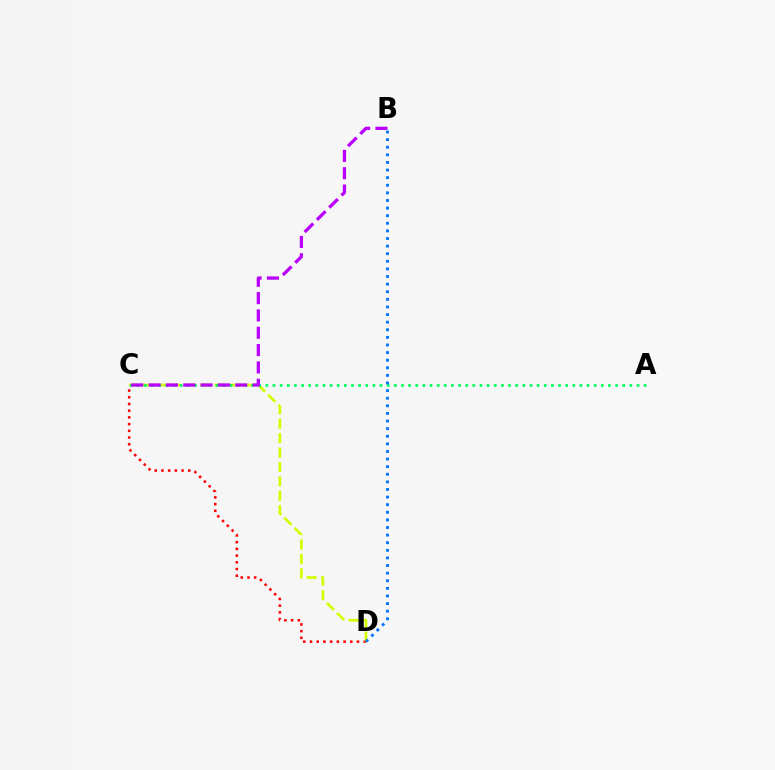{('C', 'D'): [{'color': '#ff0000', 'line_style': 'dotted', 'thickness': 1.82}, {'color': '#d1ff00', 'line_style': 'dashed', 'thickness': 1.96}], ('A', 'C'): [{'color': '#00ff5c', 'line_style': 'dotted', 'thickness': 1.94}], ('B', 'C'): [{'color': '#b900ff', 'line_style': 'dashed', 'thickness': 2.35}], ('B', 'D'): [{'color': '#0074ff', 'line_style': 'dotted', 'thickness': 2.07}]}